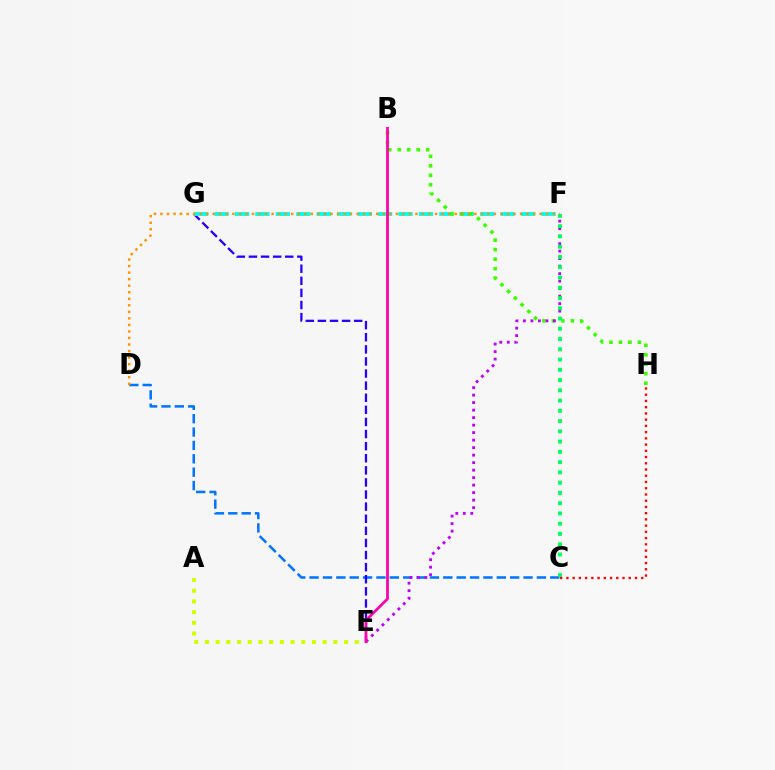{('C', 'D'): [{'color': '#0074ff', 'line_style': 'dashed', 'thickness': 1.82}], ('E', 'G'): [{'color': '#2500ff', 'line_style': 'dashed', 'thickness': 1.64}], ('F', 'G'): [{'color': '#00fff6', 'line_style': 'dashed', 'thickness': 2.78}], ('A', 'E'): [{'color': '#d1ff00', 'line_style': 'dotted', 'thickness': 2.91}], ('B', 'H'): [{'color': '#3dff00', 'line_style': 'dotted', 'thickness': 2.58}], ('E', 'F'): [{'color': '#b900ff', 'line_style': 'dotted', 'thickness': 2.04}], ('D', 'F'): [{'color': '#ff9400', 'line_style': 'dotted', 'thickness': 1.78}], ('C', 'F'): [{'color': '#00ff5c', 'line_style': 'dotted', 'thickness': 2.79}], ('B', 'E'): [{'color': '#ff00ac', 'line_style': 'solid', 'thickness': 1.98}], ('C', 'H'): [{'color': '#ff0000', 'line_style': 'dotted', 'thickness': 1.69}]}